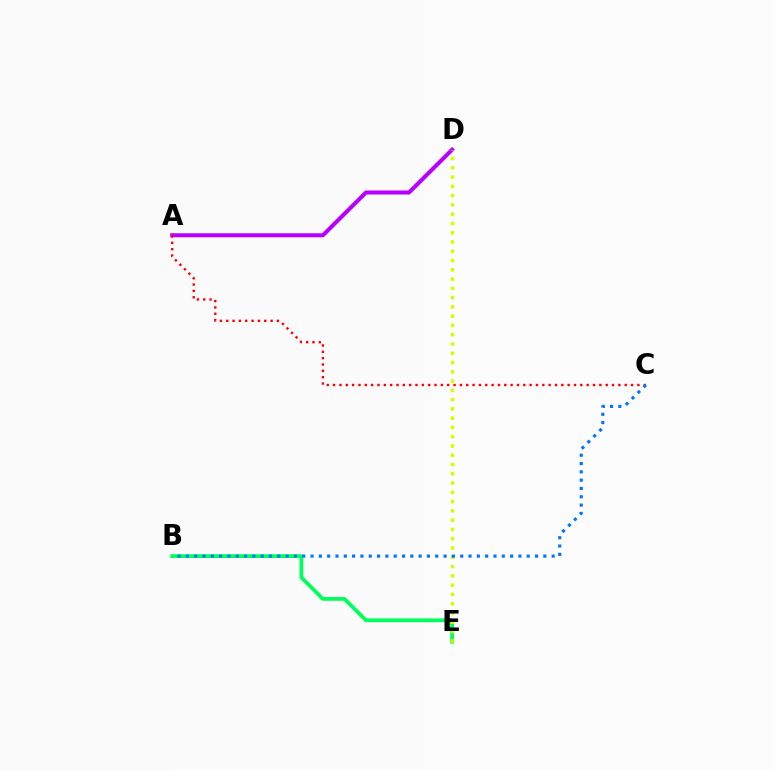{('A', 'D'): [{'color': '#b900ff', 'line_style': 'solid', 'thickness': 2.92}], ('B', 'E'): [{'color': '#00ff5c', 'line_style': 'solid', 'thickness': 2.72}], ('A', 'C'): [{'color': '#ff0000', 'line_style': 'dotted', 'thickness': 1.72}], ('D', 'E'): [{'color': '#d1ff00', 'line_style': 'dotted', 'thickness': 2.52}], ('B', 'C'): [{'color': '#0074ff', 'line_style': 'dotted', 'thickness': 2.26}]}